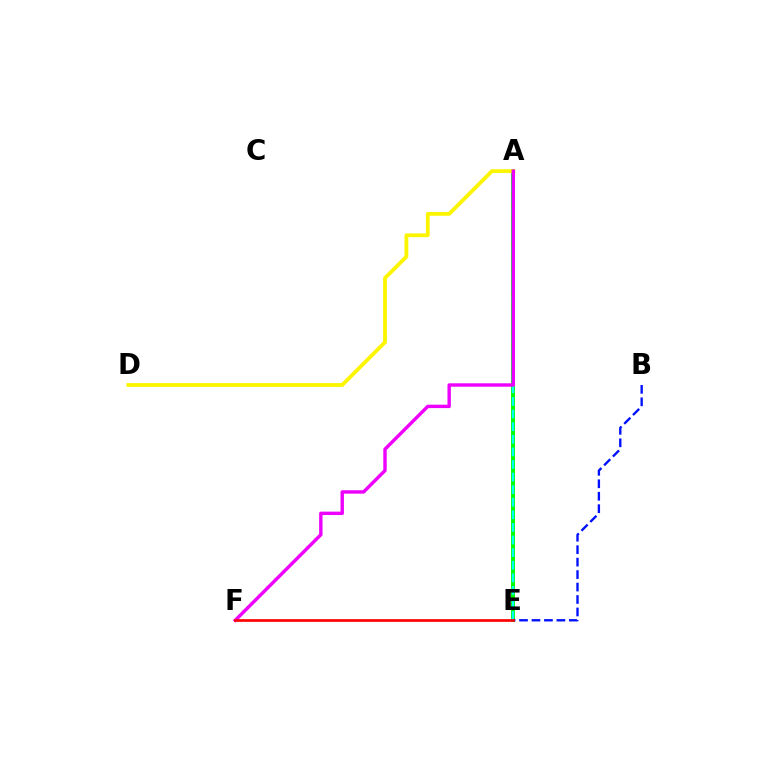{('A', 'E'): [{'color': '#08ff00', 'line_style': 'solid', 'thickness': 2.87}, {'color': '#00fff6', 'line_style': 'dashed', 'thickness': 1.71}], ('B', 'E'): [{'color': '#0010ff', 'line_style': 'dashed', 'thickness': 1.69}], ('A', 'D'): [{'color': '#fcf500', 'line_style': 'solid', 'thickness': 2.74}], ('A', 'F'): [{'color': '#ee00ff', 'line_style': 'solid', 'thickness': 2.45}], ('E', 'F'): [{'color': '#ff0000', 'line_style': 'solid', 'thickness': 1.93}]}